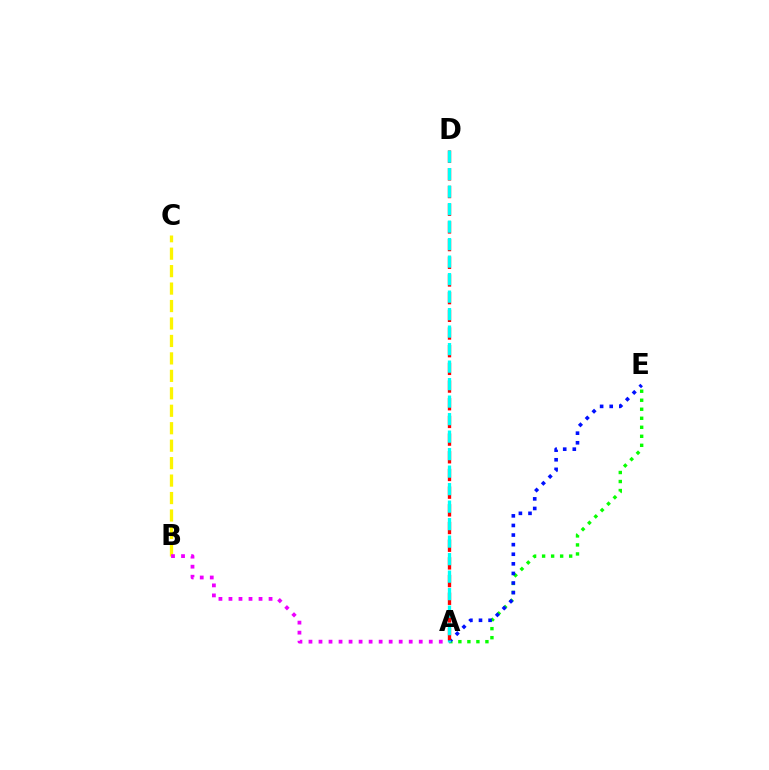{('B', 'C'): [{'color': '#fcf500', 'line_style': 'dashed', 'thickness': 2.37}], ('A', 'E'): [{'color': '#08ff00', 'line_style': 'dotted', 'thickness': 2.45}, {'color': '#0010ff', 'line_style': 'dotted', 'thickness': 2.61}], ('A', 'B'): [{'color': '#ee00ff', 'line_style': 'dotted', 'thickness': 2.72}], ('A', 'D'): [{'color': '#ff0000', 'line_style': 'dashed', 'thickness': 2.4}, {'color': '#00fff6', 'line_style': 'dashed', 'thickness': 2.38}]}